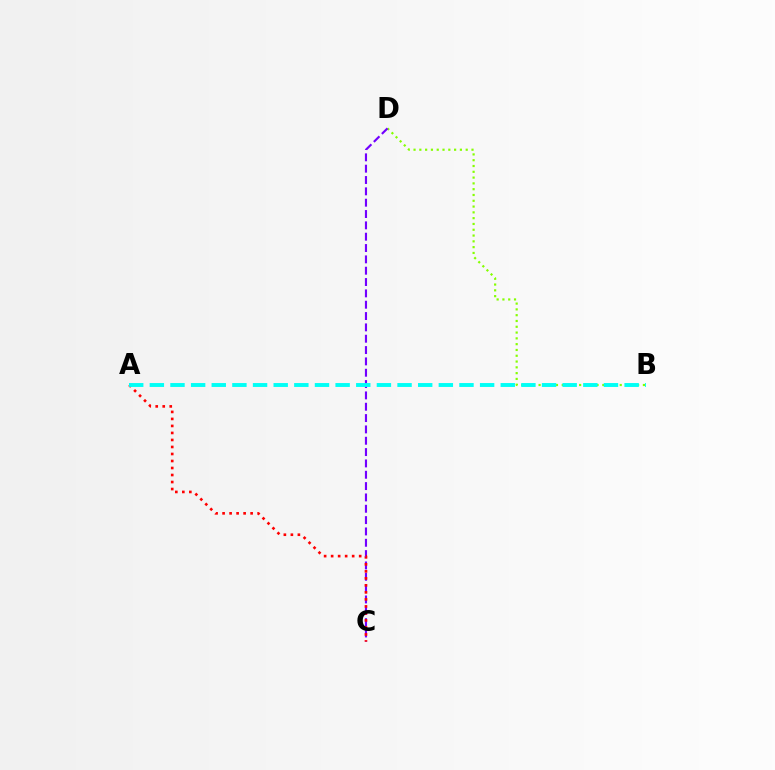{('B', 'D'): [{'color': '#84ff00', 'line_style': 'dotted', 'thickness': 1.57}], ('C', 'D'): [{'color': '#7200ff', 'line_style': 'dashed', 'thickness': 1.54}], ('A', 'C'): [{'color': '#ff0000', 'line_style': 'dotted', 'thickness': 1.9}], ('A', 'B'): [{'color': '#00fff6', 'line_style': 'dashed', 'thickness': 2.8}]}